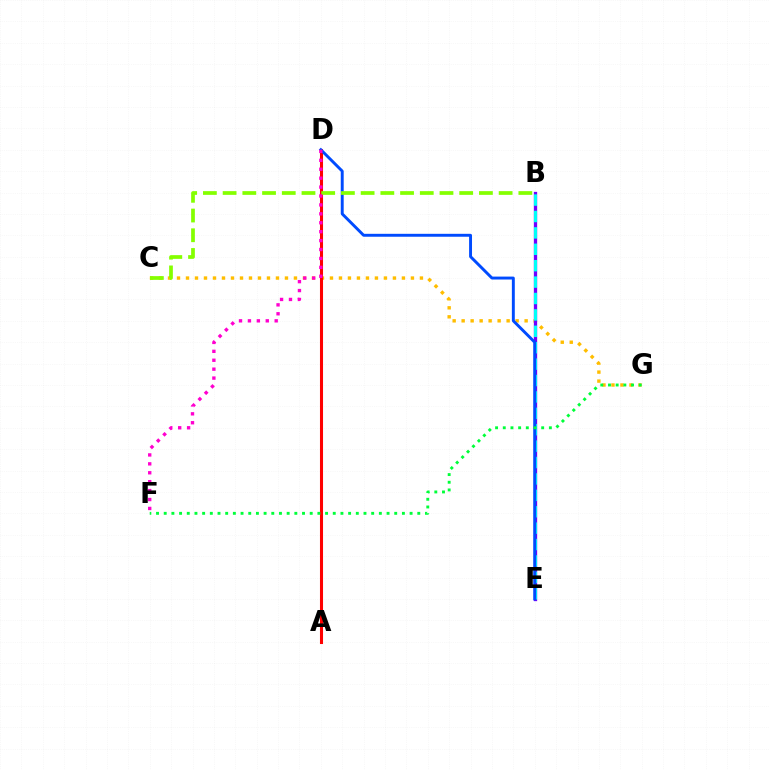{('C', 'G'): [{'color': '#ffbd00', 'line_style': 'dotted', 'thickness': 2.44}], ('B', 'E'): [{'color': '#7200ff', 'line_style': 'solid', 'thickness': 2.38}, {'color': '#00fff6', 'line_style': 'dashed', 'thickness': 2.23}], ('A', 'D'): [{'color': '#ff0000', 'line_style': 'solid', 'thickness': 2.21}], ('D', 'E'): [{'color': '#004bff', 'line_style': 'solid', 'thickness': 2.1}], ('F', 'G'): [{'color': '#00ff39', 'line_style': 'dotted', 'thickness': 2.09}], ('B', 'C'): [{'color': '#84ff00', 'line_style': 'dashed', 'thickness': 2.68}], ('D', 'F'): [{'color': '#ff00cf', 'line_style': 'dotted', 'thickness': 2.42}]}